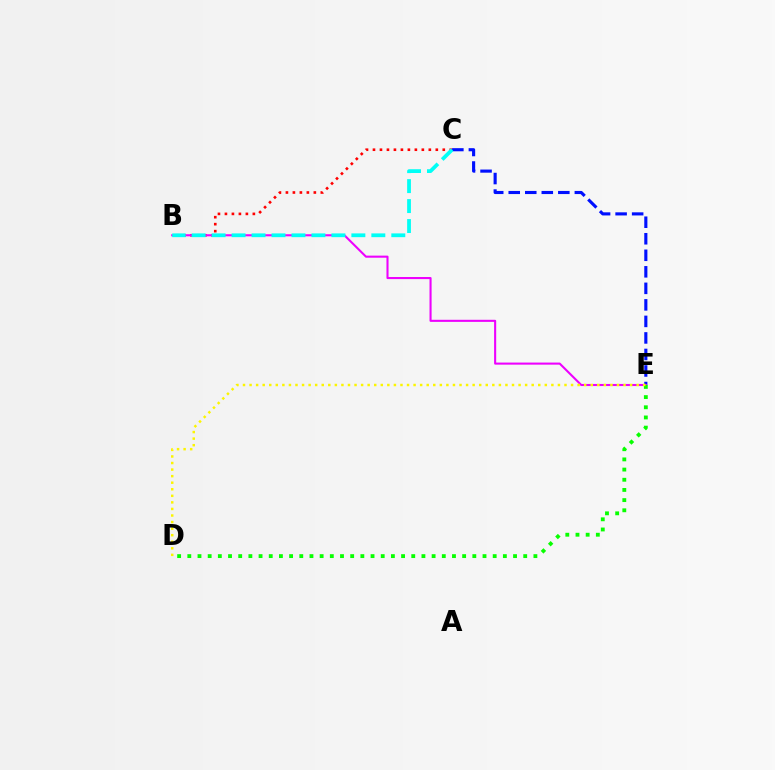{('B', 'C'): [{'color': '#ff0000', 'line_style': 'dotted', 'thickness': 1.9}, {'color': '#00fff6', 'line_style': 'dashed', 'thickness': 2.71}], ('C', 'E'): [{'color': '#0010ff', 'line_style': 'dashed', 'thickness': 2.25}], ('B', 'E'): [{'color': '#ee00ff', 'line_style': 'solid', 'thickness': 1.5}], ('D', 'E'): [{'color': '#08ff00', 'line_style': 'dotted', 'thickness': 2.77}, {'color': '#fcf500', 'line_style': 'dotted', 'thickness': 1.78}]}